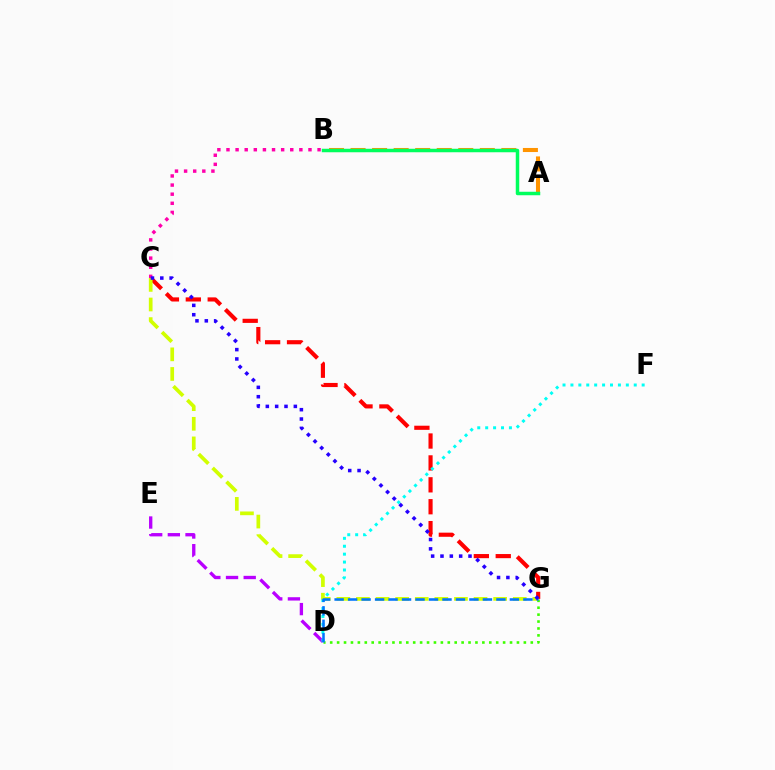{('B', 'C'): [{'color': '#ff00ac', 'line_style': 'dotted', 'thickness': 2.48}], ('D', 'E'): [{'color': '#b900ff', 'line_style': 'dashed', 'thickness': 2.4}], ('C', 'G'): [{'color': '#ff0000', 'line_style': 'dashed', 'thickness': 2.98}, {'color': '#d1ff00', 'line_style': 'dashed', 'thickness': 2.66}, {'color': '#2500ff', 'line_style': 'dotted', 'thickness': 2.54}], ('D', 'G'): [{'color': '#3dff00', 'line_style': 'dotted', 'thickness': 1.88}, {'color': '#0074ff', 'line_style': 'dashed', 'thickness': 1.83}], ('D', 'F'): [{'color': '#00fff6', 'line_style': 'dotted', 'thickness': 2.15}], ('A', 'B'): [{'color': '#ff9400', 'line_style': 'dashed', 'thickness': 2.93}, {'color': '#00ff5c', 'line_style': 'solid', 'thickness': 2.51}]}